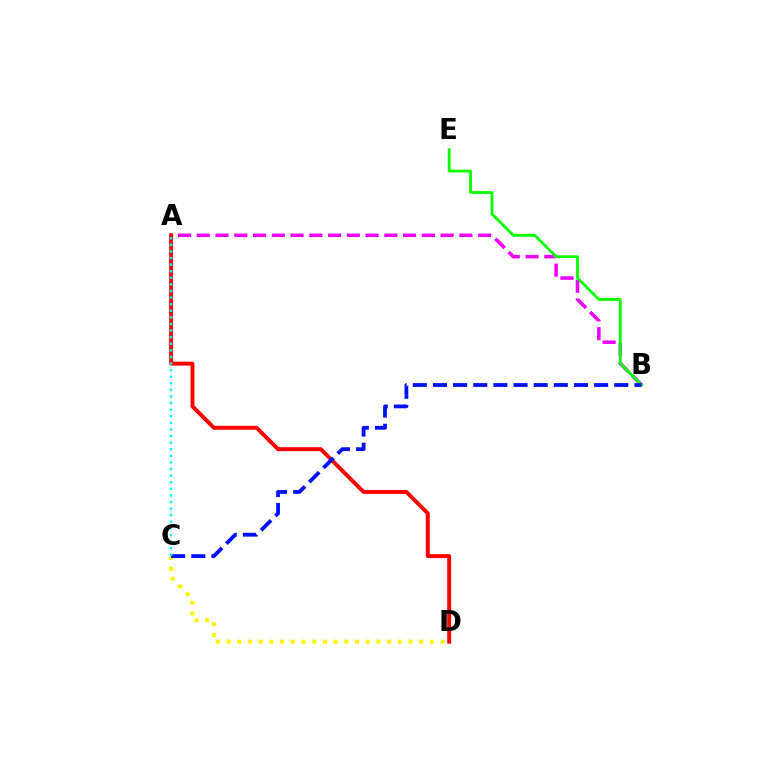{('A', 'B'): [{'color': '#ee00ff', 'line_style': 'dashed', 'thickness': 2.55}], ('C', 'D'): [{'color': '#fcf500', 'line_style': 'dotted', 'thickness': 2.91}], ('B', 'E'): [{'color': '#08ff00', 'line_style': 'solid', 'thickness': 2.01}], ('A', 'D'): [{'color': '#ff0000', 'line_style': 'solid', 'thickness': 2.84}], ('B', 'C'): [{'color': '#0010ff', 'line_style': 'dashed', 'thickness': 2.74}], ('A', 'C'): [{'color': '#00fff6', 'line_style': 'dotted', 'thickness': 1.79}]}